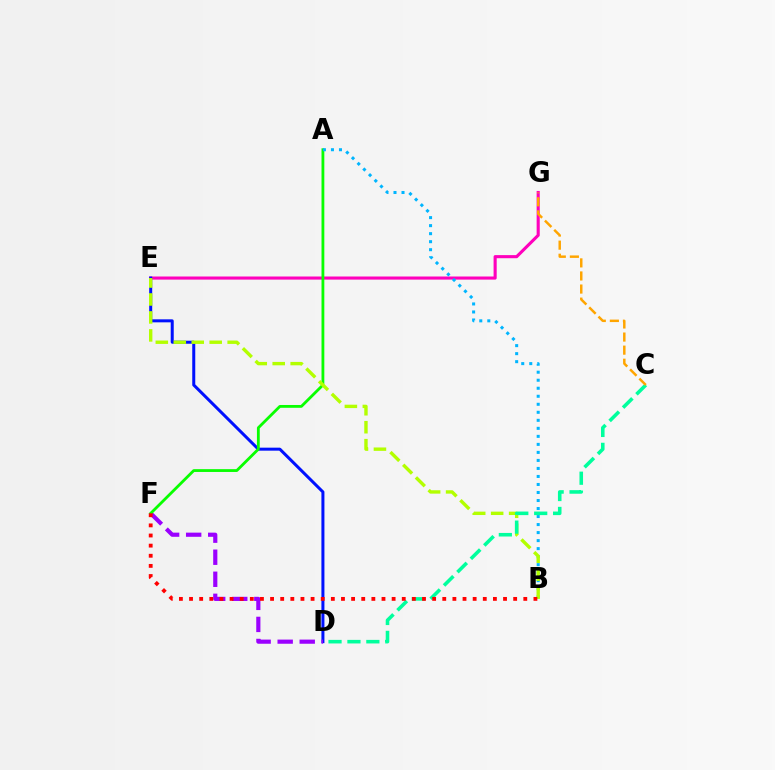{('E', 'G'): [{'color': '#ff00bd', 'line_style': 'solid', 'thickness': 2.24}], ('D', 'E'): [{'color': '#0010ff', 'line_style': 'solid', 'thickness': 2.17}], ('D', 'F'): [{'color': '#9b00ff', 'line_style': 'dashed', 'thickness': 3.0}], ('A', 'F'): [{'color': '#08ff00', 'line_style': 'solid', 'thickness': 2.02}], ('A', 'B'): [{'color': '#00b5ff', 'line_style': 'dotted', 'thickness': 2.18}], ('B', 'E'): [{'color': '#b3ff00', 'line_style': 'dashed', 'thickness': 2.44}], ('C', 'D'): [{'color': '#00ff9d', 'line_style': 'dashed', 'thickness': 2.57}], ('B', 'F'): [{'color': '#ff0000', 'line_style': 'dotted', 'thickness': 2.75}], ('C', 'G'): [{'color': '#ffa500', 'line_style': 'dashed', 'thickness': 1.78}]}